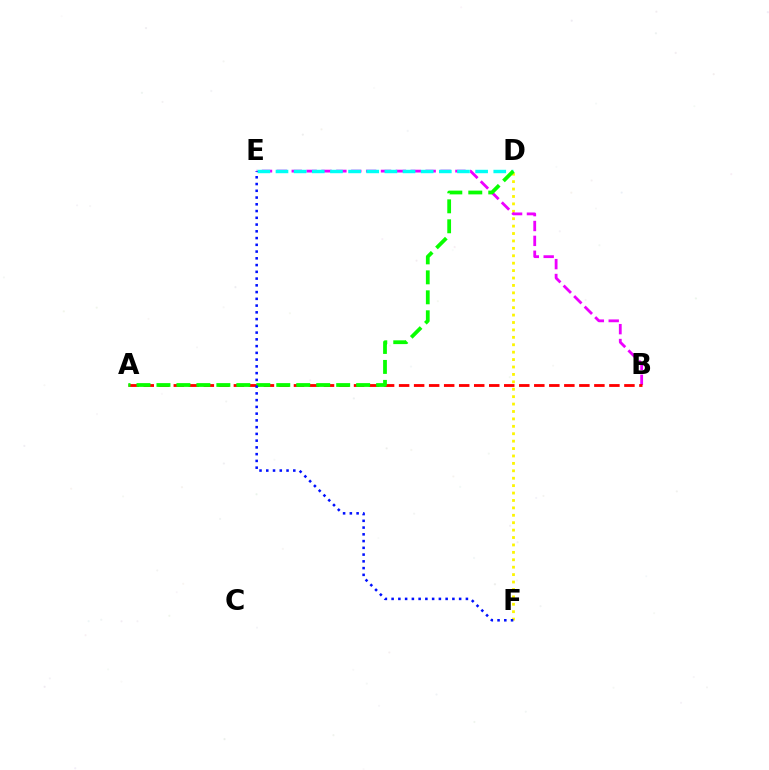{('D', 'F'): [{'color': '#fcf500', 'line_style': 'dotted', 'thickness': 2.01}], ('B', 'E'): [{'color': '#ee00ff', 'line_style': 'dashed', 'thickness': 2.02}], ('D', 'E'): [{'color': '#00fff6', 'line_style': 'dashed', 'thickness': 2.47}], ('A', 'B'): [{'color': '#ff0000', 'line_style': 'dashed', 'thickness': 2.04}], ('A', 'D'): [{'color': '#08ff00', 'line_style': 'dashed', 'thickness': 2.71}], ('E', 'F'): [{'color': '#0010ff', 'line_style': 'dotted', 'thickness': 1.83}]}